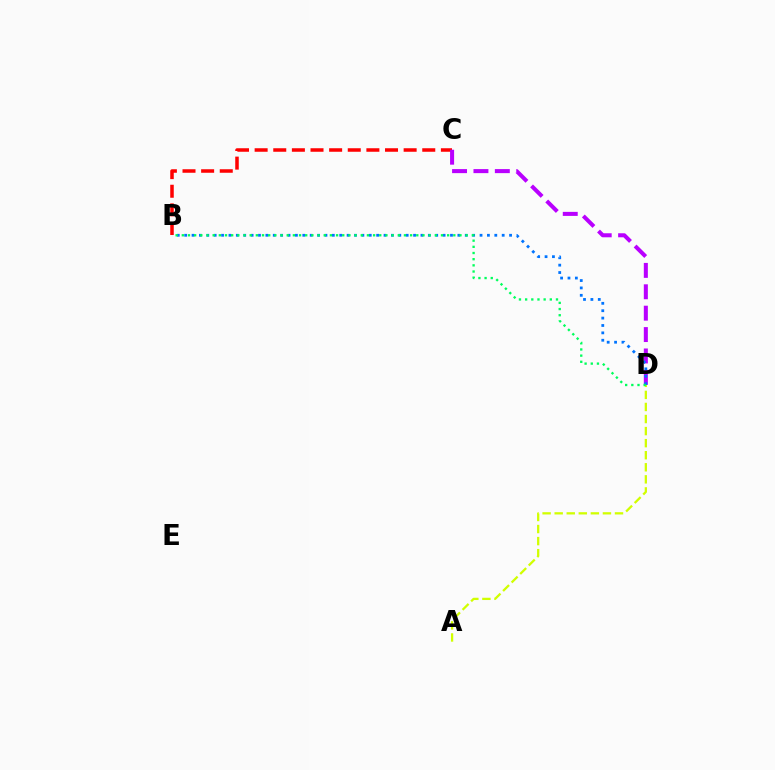{('A', 'D'): [{'color': '#d1ff00', 'line_style': 'dashed', 'thickness': 1.64}], ('B', 'C'): [{'color': '#ff0000', 'line_style': 'dashed', 'thickness': 2.53}], ('C', 'D'): [{'color': '#b900ff', 'line_style': 'dashed', 'thickness': 2.91}], ('B', 'D'): [{'color': '#0074ff', 'line_style': 'dotted', 'thickness': 2.01}, {'color': '#00ff5c', 'line_style': 'dotted', 'thickness': 1.68}]}